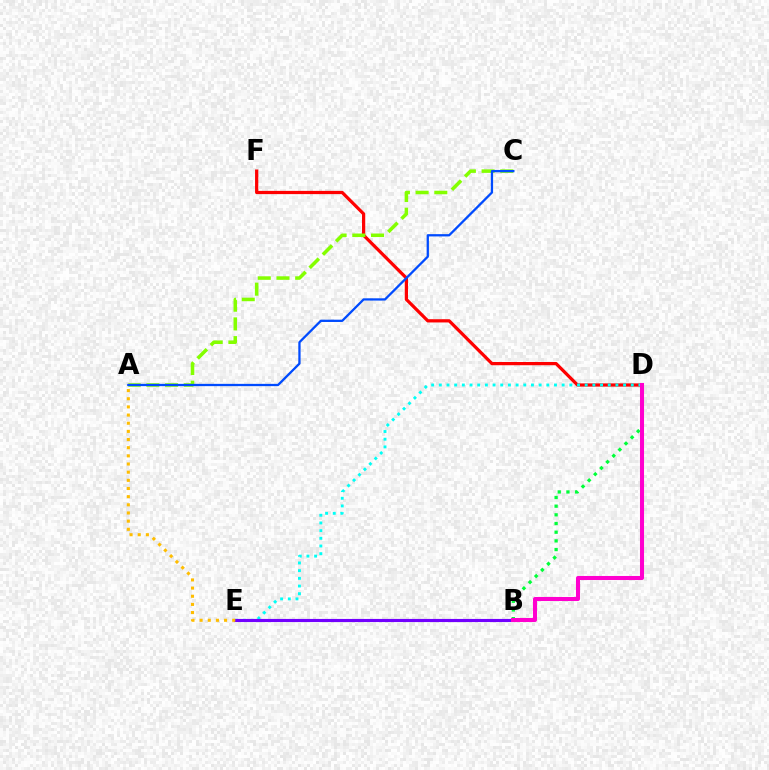{('D', 'F'): [{'color': '#ff0000', 'line_style': 'solid', 'thickness': 2.33}], ('B', 'D'): [{'color': '#00ff39', 'line_style': 'dotted', 'thickness': 2.36}, {'color': '#ff00cf', 'line_style': 'solid', 'thickness': 2.91}], ('A', 'C'): [{'color': '#84ff00', 'line_style': 'dashed', 'thickness': 2.54}, {'color': '#004bff', 'line_style': 'solid', 'thickness': 1.64}], ('D', 'E'): [{'color': '#00fff6', 'line_style': 'dotted', 'thickness': 2.09}], ('B', 'E'): [{'color': '#7200ff', 'line_style': 'solid', 'thickness': 2.26}], ('A', 'E'): [{'color': '#ffbd00', 'line_style': 'dotted', 'thickness': 2.22}]}